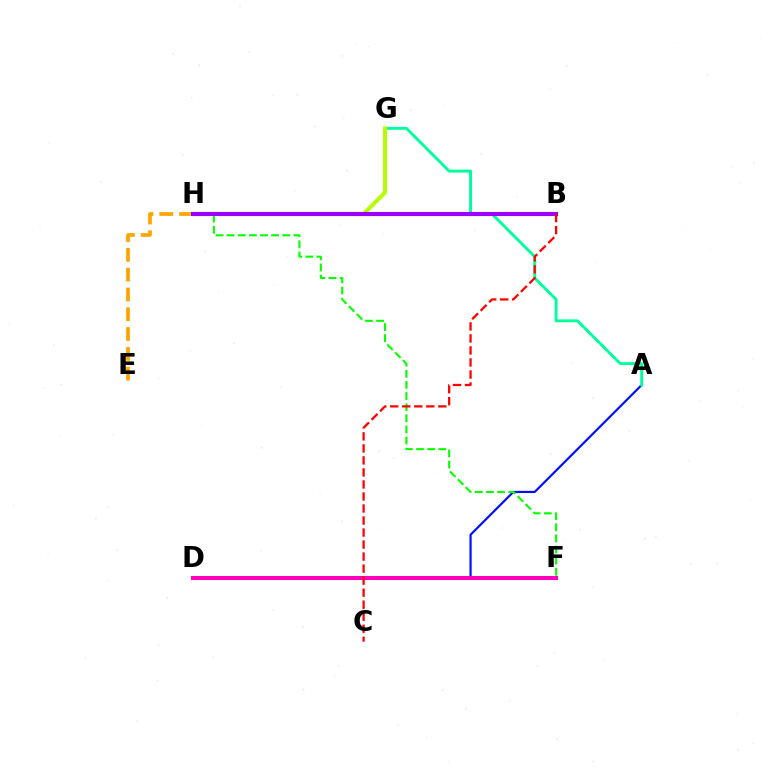{('A', 'D'): [{'color': '#0010ff', 'line_style': 'solid', 'thickness': 1.58}], ('E', 'H'): [{'color': '#ffa500', 'line_style': 'dashed', 'thickness': 2.69}], ('A', 'G'): [{'color': '#00ff9d', 'line_style': 'solid', 'thickness': 2.09}], ('G', 'H'): [{'color': '#b3ff00', 'line_style': 'solid', 'thickness': 2.87}], ('F', 'H'): [{'color': '#08ff00', 'line_style': 'dashed', 'thickness': 1.51}], ('D', 'F'): [{'color': '#00b5ff', 'line_style': 'dashed', 'thickness': 2.71}, {'color': '#ff00bd', 'line_style': 'solid', 'thickness': 2.89}], ('B', 'H'): [{'color': '#9b00ff', 'line_style': 'solid', 'thickness': 2.97}], ('B', 'C'): [{'color': '#ff0000', 'line_style': 'dashed', 'thickness': 1.63}]}